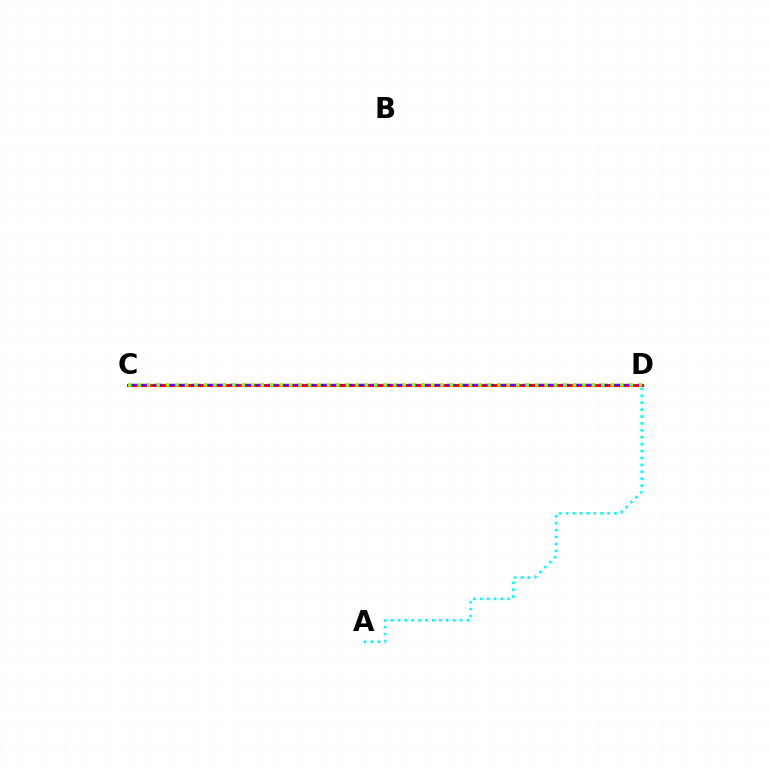{('C', 'D'): [{'color': '#ff0000', 'line_style': 'solid', 'thickness': 2.23}, {'color': '#7200ff', 'line_style': 'dashed', 'thickness': 1.73}, {'color': '#84ff00', 'line_style': 'dotted', 'thickness': 2.57}], ('A', 'D'): [{'color': '#00fff6', 'line_style': 'dotted', 'thickness': 1.88}]}